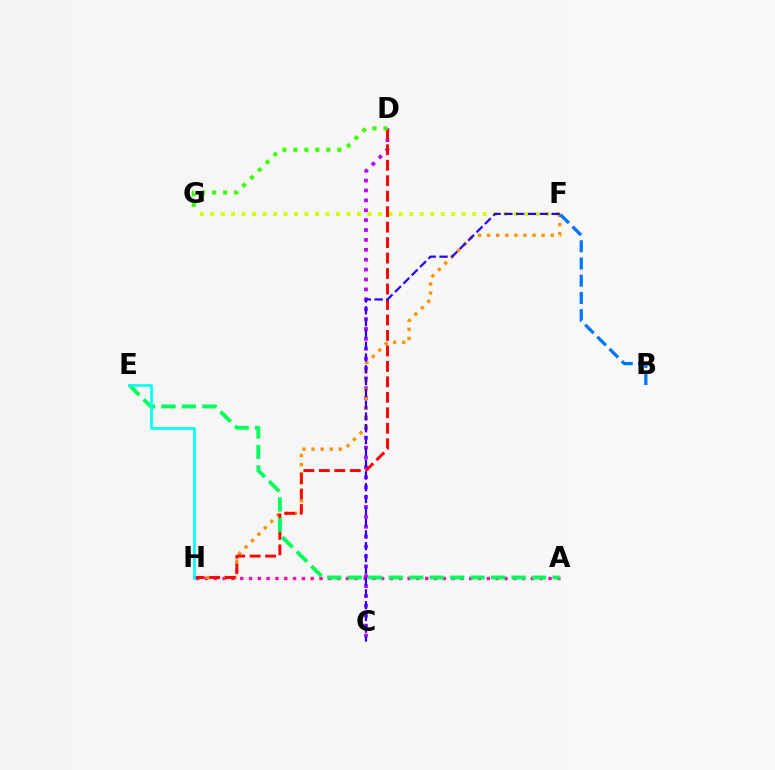{('F', 'G'): [{'color': '#d1ff00', 'line_style': 'dotted', 'thickness': 2.85}], ('A', 'H'): [{'color': '#ff00ac', 'line_style': 'dotted', 'thickness': 2.39}], ('C', 'D'): [{'color': '#b900ff', 'line_style': 'dotted', 'thickness': 2.69}], ('F', 'H'): [{'color': '#ff9400', 'line_style': 'dotted', 'thickness': 2.46}], ('D', 'H'): [{'color': '#ff0000', 'line_style': 'dashed', 'thickness': 2.1}], ('A', 'E'): [{'color': '#00ff5c', 'line_style': 'dashed', 'thickness': 2.78}], ('B', 'F'): [{'color': '#0074ff', 'line_style': 'dashed', 'thickness': 2.34}], ('C', 'F'): [{'color': '#2500ff', 'line_style': 'dashed', 'thickness': 1.6}], ('D', 'G'): [{'color': '#3dff00', 'line_style': 'dotted', 'thickness': 2.98}], ('E', 'H'): [{'color': '#00fff6', 'line_style': 'solid', 'thickness': 1.94}]}